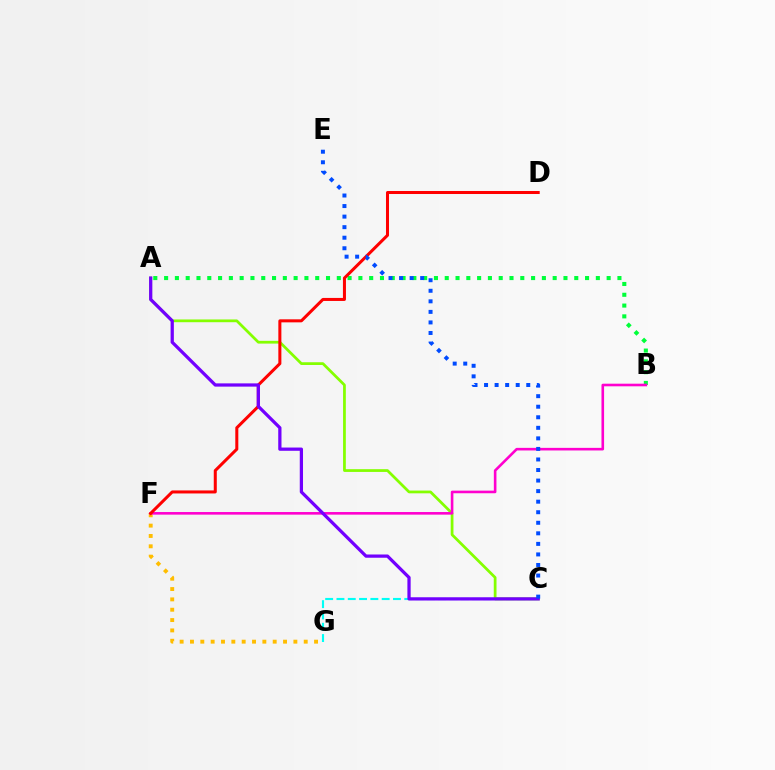{('C', 'G'): [{'color': '#00fff6', 'line_style': 'dashed', 'thickness': 1.54}], ('A', 'B'): [{'color': '#00ff39', 'line_style': 'dotted', 'thickness': 2.93}], ('A', 'C'): [{'color': '#84ff00', 'line_style': 'solid', 'thickness': 1.98}, {'color': '#7200ff', 'line_style': 'solid', 'thickness': 2.34}], ('F', 'G'): [{'color': '#ffbd00', 'line_style': 'dotted', 'thickness': 2.81}], ('B', 'F'): [{'color': '#ff00cf', 'line_style': 'solid', 'thickness': 1.88}], ('D', 'F'): [{'color': '#ff0000', 'line_style': 'solid', 'thickness': 2.18}], ('C', 'E'): [{'color': '#004bff', 'line_style': 'dotted', 'thickness': 2.87}]}